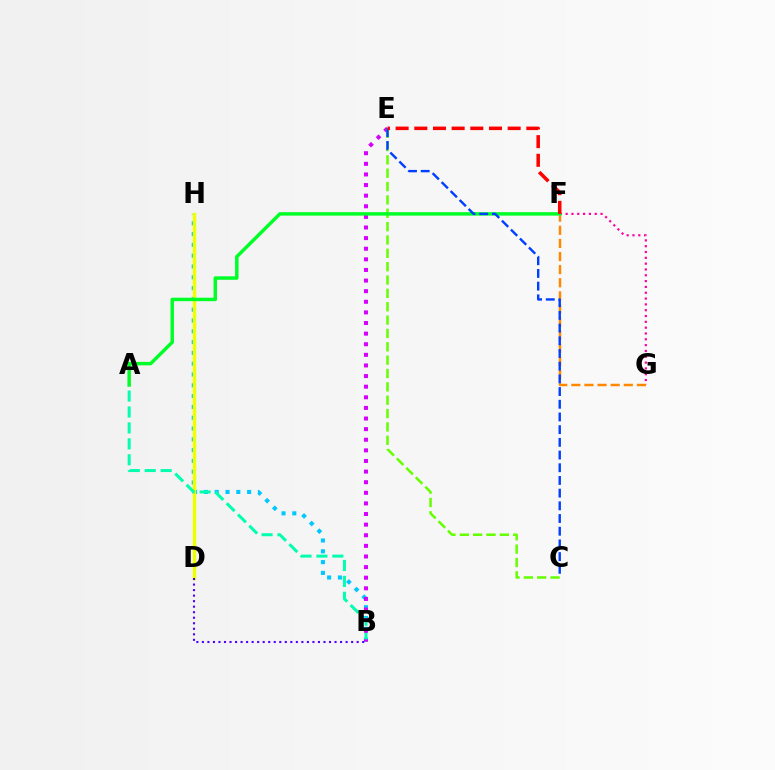{('F', 'G'): [{'color': '#ff00a0', 'line_style': 'dotted', 'thickness': 1.58}, {'color': '#ff8800', 'line_style': 'dashed', 'thickness': 1.78}], ('B', 'H'): [{'color': '#00c7ff', 'line_style': 'dotted', 'thickness': 2.93}], ('D', 'H'): [{'color': '#eeff00', 'line_style': 'solid', 'thickness': 2.45}], ('A', 'B'): [{'color': '#00ffaf', 'line_style': 'dashed', 'thickness': 2.16}], ('B', 'E'): [{'color': '#d600ff', 'line_style': 'dotted', 'thickness': 2.88}], ('C', 'E'): [{'color': '#66ff00', 'line_style': 'dashed', 'thickness': 1.81}, {'color': '#003fff', 'line_style': 'dashed', 'thickness': 1.72}], ('A', 'F'): [{'color': '#00ff27', 'line_style': 'solid', 'thickness': 2.5}], ('E', 'F'): [{'color': '#ff0000', 'line_style': 'dashed', 'thickness': 2.54}], ('B', 'D'): [{'color': '#4f00ff', 'line_style': 'dotted', 'thickness': 1.5}]}